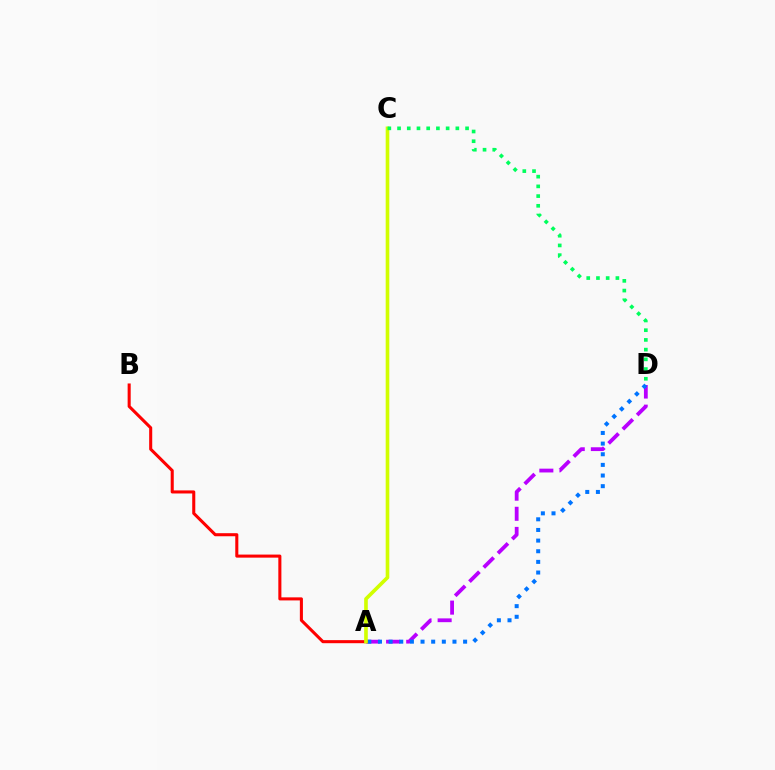{('A', 'D'): [{'color': '#b900ff', 'line_style': 'dashed', 'thickness': 2.73}, {'color': '#0074ff', 'line_style': 'dotted', 'thickness': 2.89}], ('A', 'B'): [{'color': '#ff0000', 'line_style': 'solid', 'thickness': 2.2}], ('A', 'C'): [{'color': '#d1ff00', 'line_style': 'solid', 'thickness': 2.62}], ('C', 'D'): [{'color': '#00ff5c', 'line_style': 'dotted', 'thickness': 2.64}]}